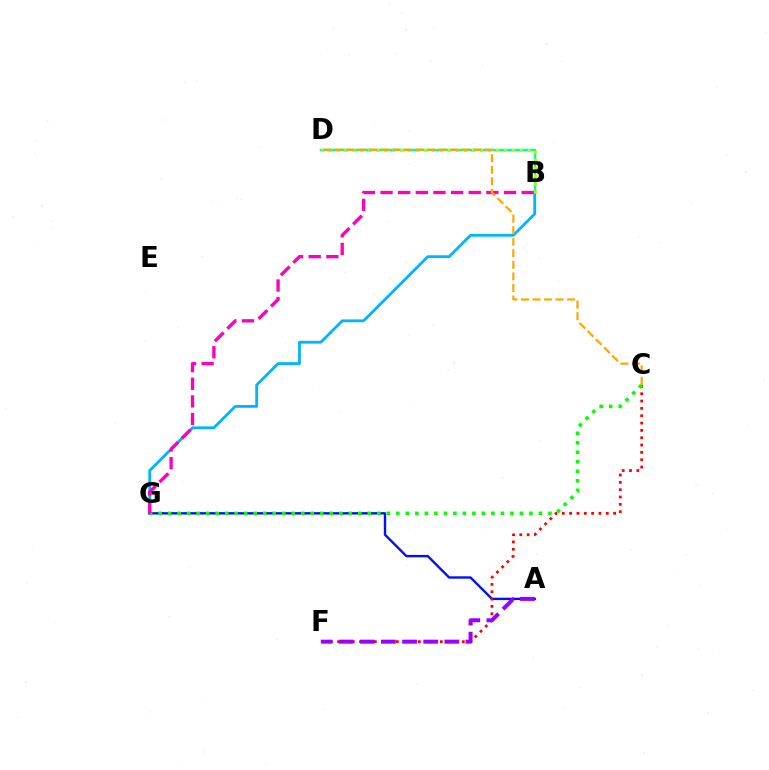{('B', 'D'): [{'color': '#00ff9d', 'line_style': 'solid', 'thickness': 1.78}, {'color': '#b3ff00', 'line_style': 'dotted', 'thickness': 2.16}], ('B', 'G'): [{'color': '#00b5ff', 'line_style': 'solid', 'thickness': 2.02}, {'color': '#ff00bd', 'line_style': 'dashed', 'thickness': 2.4}], ('A', 'G'): [{'color': '#0010ff', 'line_style': 'solid', 'thickness': 1.72}], ('C', 'F'): [{'color': '#ff0000', 'line_style': 'dotted', 'thickness': 1.99}], ('A', 'F'): [{'color': '#9b00ff', 'line_style': 'dashed', 'thickness': 2.87}], ('C', 'G'): [{'color': '#08ff00', 'line_style': 'dotted', 'thickness': 2.58}], ('C', 'D'): [{'color': '#ffa500', 'line_style': 'dashed', 'thickness': 1.57}]}